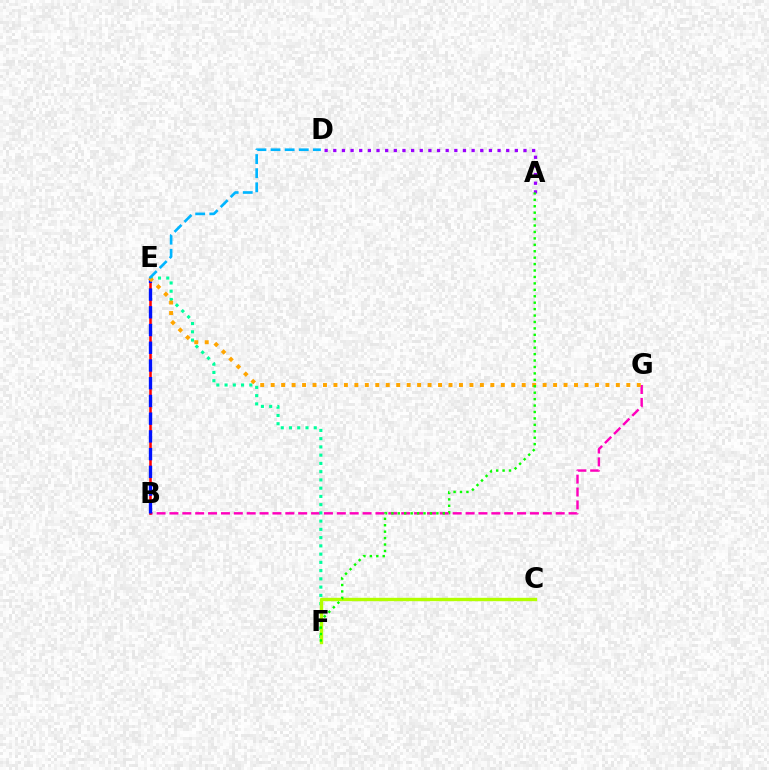{('B', 'G'): [{'color': '#ff00bd', 'line_style': 'dashed', 'thickness': 1.75}], ('B', 'E'): [{'color': '#ff0000', 'line_style': 'solid', 'thickness': 1.84}, {'color': '#0010ff', 'line_style': 'dashed', 'thickness': 2.41}], ('E', 'F'): [{'color': '#00ff9d', 'line_style': 'dotted', 'thickness': 2.24}], ('E', 'G'): [{'color': '#ffa500', 'line_style': 'dotted', 'thickness': 2.84}], ('A', 'D'): [{'color': '#9b00ff', 'line_style': 'dotted', 'thickness': 2.35}], ('C', 'F'): [{'color': '#b3ff00', 'line_style': 'solid', 'thickness': 2.43}], ('D', 'E'): [{'color': '#00b5ff', 'line_style': 'dashed', 'thickness': 1.92}], ('A', 'F'): [{'color': '#08ff00', 'line_style': 'dotted', 'thickness': 1.75}]}